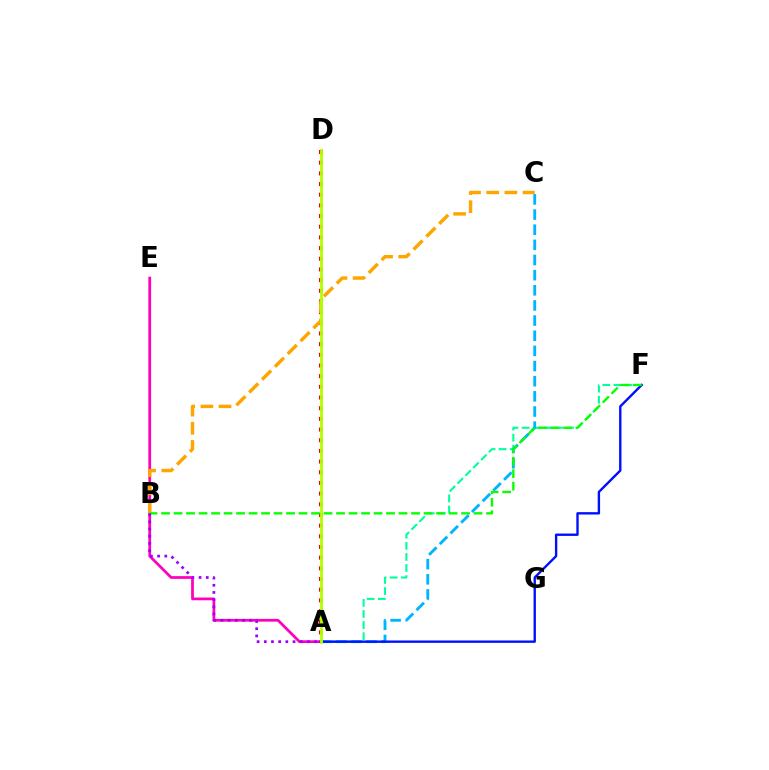{('A', 'D'): [{'color': '#ff0000', 'line_style': 'dotted', 'thickness': 2.9}, {'color': '#b3ff00', 'line_style': 'solid', 'thickness': 2.05}], ('A', 'E'): [{'color': '#ff00bd', 'line_style': 'solid', 'thickness': 1.98}], ('A', 'F'): [{'color': '#00ff9d', 'line_style': 'dashed', 'thickness': 1.51}, {'color': '#0010ff', 'line_style': 'solid', 'thickness': 1.71}], ('B', 'C'): [{'color': '#ffa500', 'line_style': 'dashed', 'thickness': 2.47}], ('A', 'C'): [{'color': '#00b5ff', 'line_style': 'dashed', 'thickness': 2.06}], ('B', 'F'): [{'color': '#08ff00', 'line_style': 'dashed', 'thickness': 1.7}], ('A', 'B'): [{'color': '#9b00ff', 'line_style': 'dotted', 'thickness': 1.95}]}